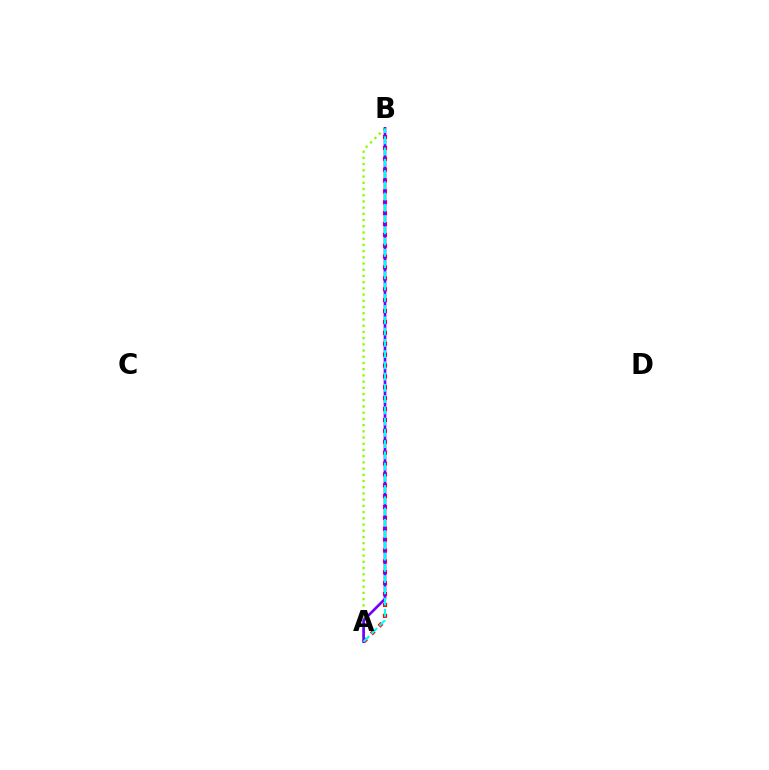{('A', 'B'): [{'color': '#ff0000', 'line_style': 'dotted', 'thickness': 2.96}, {'color': '#84ff00', 'line_style': 'dotted', 'thickness': 1.69}, {'color': '#7200ff', 'line_style': 'solid', 'thickness': 1.92}, {'color': '#00fff6', 'line_style': 'dashed', 'thickness': 1.53}]}